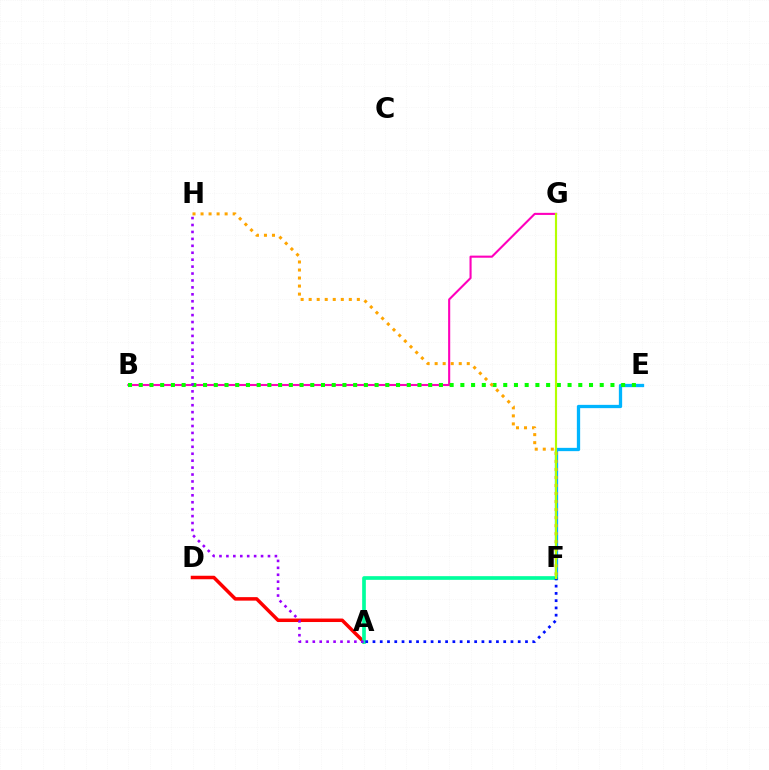{('A', 'D'): [{'color': '#ff0000', 'line_style': 'solid', 'thickness': 2.52}], ('E', 'F'): [{'color': '#00b5ff', 'line_style': 'solid', 'thickness': 2.37}], ('B', 'G'): [{'color': '#ff00bd', 'line_style': 'solid', 'thickness': 1.51}], ('A', 'F'): [{'color': '#00ff9d', 'line_style': 'solid', 'thickness': 2.65}, {'color': '#0010ff', 'line_style': 'dotted', 'thickness': 1.97}], ('B', 'E'): [{'color': '#08ff00', 'line_style': 'dotted', 'thickness': 2.91}], ('F', 'H'): [{'color': '#ffa500', 'line_style': 'dotted', 'thickness': 2.18}], ('A', 'H'): [{'color': '#9b00ff', 'line_style': 'dotted', 'thickness': 1.88}], ('F', 'G'): [{'color': '#b3ff00', 'line_style': 'solid', 'thickness': 1.55}]}